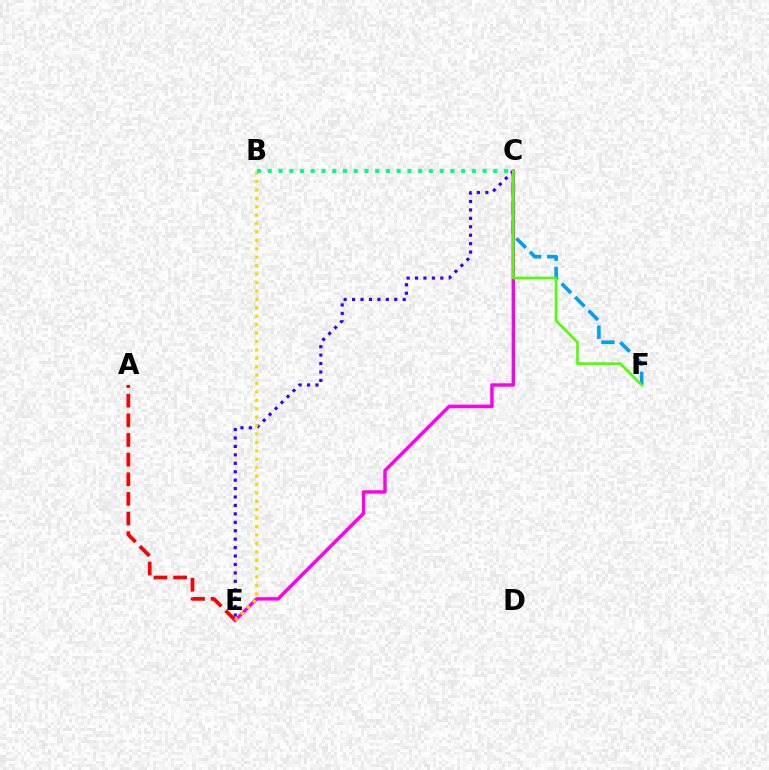{('C', 'F'): [{'color': '#009eff', 'line_style': 'dashed', 'thickness': 2.6}, {'color': '#4fff00', 'line_style': 'solid', 'thickness': 1.9}], ('C', 'E'): [{'color': '#3700ff', 'line_style': 'dotted', 'thickness': 2.29}, {'color': '#ff00ed', 'line_style': 'solid', 'thickness': 2.48}], ('A', 'E'): [{'color': '#ff0000', 'line_style': 'dashed', 'thickness': 2.67}], ('B', 'E'): [{'color': '#ffd500', 'line_style': 'dotted', 'thickness': 2.29}], ('B', 'C'): [{'color': '#00ff86', 'line_style': 'dotted', 'thickness': 2.92}]}